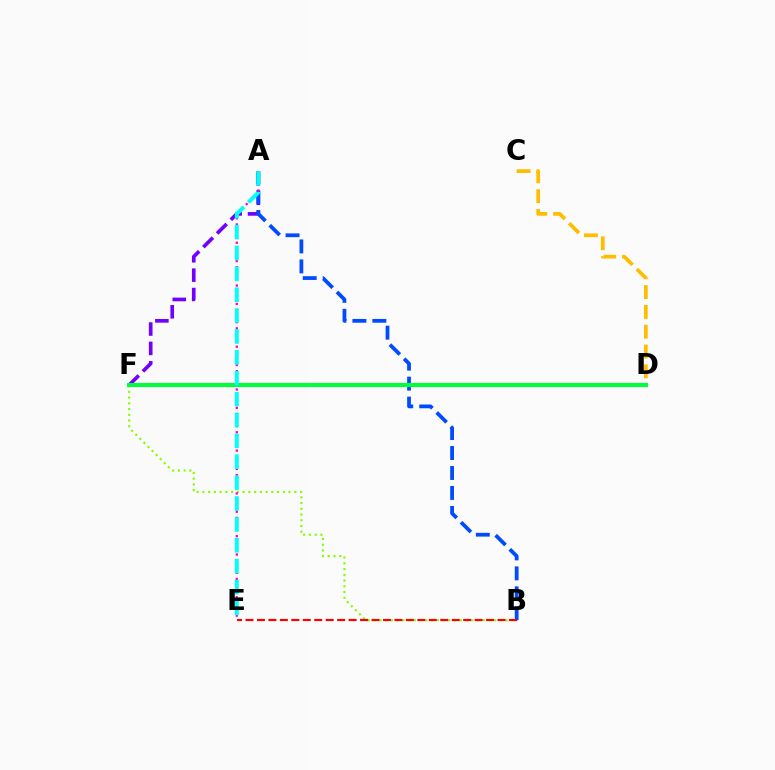{('A', 'F'): [{'color': '#7200ff', 'line_style': 'dashed', 'thickness': 2.63}], ('A', 'B'): [{'color': '#004bff', 'line_style': 'dashed', 'thickness': 2.71}], ('B', 'F'): [{'color': '#84ff00', 'line_style': 'dotted', 'thickness': 1.56}], ('C', 'D'): [{'color': '#ffbd00', 'line_style': 'dashed', 'thickness': 2.69}], ('B', 'E'): [{'color': '#ff0000', 'line_style': 'dashed', 'thickness': 1.56}], ('D', 'F'): [{'color': '#00ff39', 'line_style': 'solid', 'thickness': 2.92}], ('A', 'E'): [{'color': '#ff00cf', 'line_style': 'dotted', 'thickness': 1.66}, {'color': '#00fff6', 'line_style': 'dashed', 'thickness': 2.84}]}